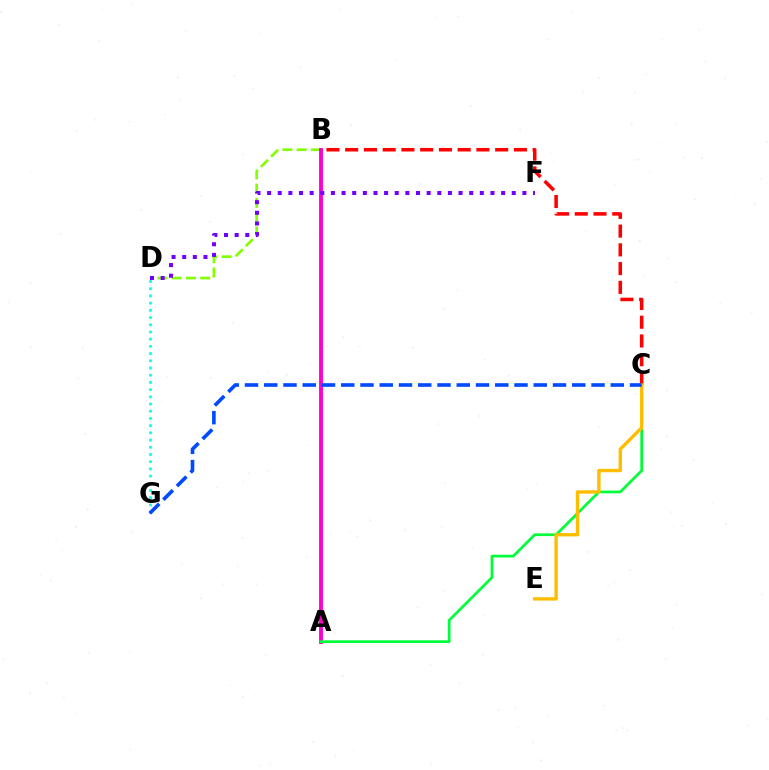{('D', 'G'): [{'color': '#00fff6', 'line_style': 'dotted', 'thickness': 1.96}], ('B', 'D'): [{'color': '#84ff00', 'line_style': 'dashed', 'thickness': 1.94}], ('A', 'B'): [{'color': '#ff00cf', 'line_style': 'solid', 'thickness': 2.79}], ('A', 'C'): [{'color': '#00ff39', 'line_style': 'solid', 'thickness': 1.95}], ('B', 'C'): [{'color': '#ff0000', 'line_style': 'dashed', 'thickness': 2.55}], ('D', 'F'): [{'color': '#7200ff', 'line_style': 'dotted', 'thickness': 2.89}], ('C', 'E'): [{'color': '#ffbd00', 'line_style': 'solid', 'thickness': 2.43}], ('C', 'G'): [{'color': '#004bff', 'line_style': 'dashed', 'thickness': 2.62}]}